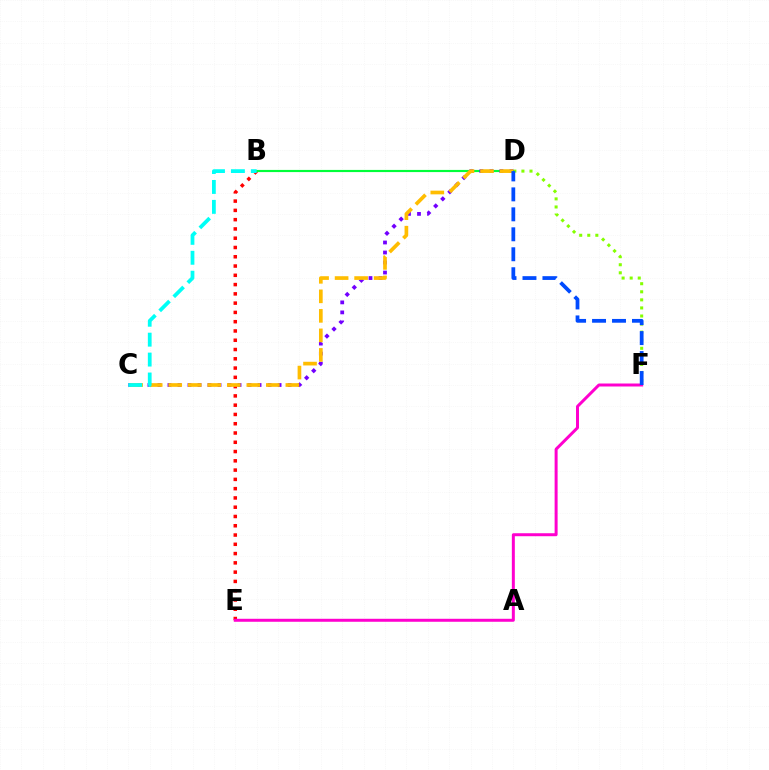{('B', 'E'): [{'color': '#ff0000', 'line_style': 'dotted', 'thickness': 2.52}], ('D', 'F'): [{'color': '#84ff00', 'line_style': 'dotted', 'thickness': 2.19}, {'color': '#004bff', 'line_style': 'dashed', 'thickness': 2.71}], ('B', 'D'): [{'color': '#00ff39', 'line_style': 'solid', 'thickness': 1.56}], ('E', 'F'): [{'color': '#ff00cf', 'line_style': 'solid', 'thickness': 2.15}], ('C', 'D'): [{'color': '#7200ff', 'line_style': 'dotted', 'thickness': 2.72}, {'color': '#ffbd00', 'line_style': 'dashed', 'thickness': 2.65}], ('B', 'C'): [{'color': '#00fff6', 'line_style': 'dashed', 'thickness': 2.71}]}